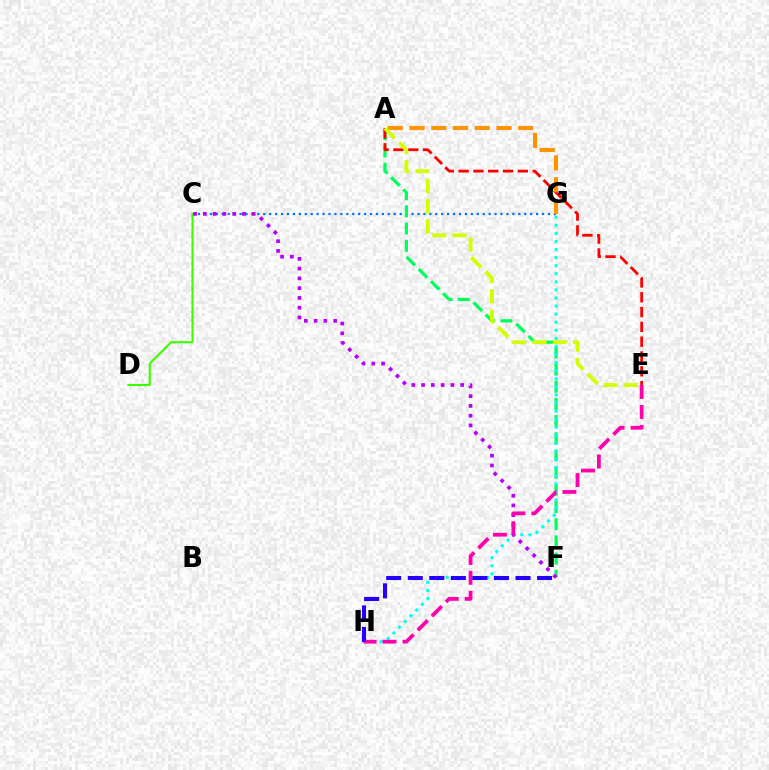{('C', 'G'): [{'color': '#0074ff', 'line_style': 'dotted', 'thickness': 1.61}], ('A', 'F'): [{'color': '#00ff5c', 'line_style': 'dashed', 'thickness': 2.33}], ('G', 'H'): [{'color': '#00fff6', 'line_style': 'dotted', 'thickness': 2.19}], ('C', 'D'): [{'color': '#3dff00', 'line_style': 'solid', 'thickness': 1.52}], ('C', 'F'): [{'color': '#b900ff', 'line_style': 'dotted', 'thickness': 2.65}], ('A', 'E'): [{'color': '#ff0000', 'line_style': 'dashed', 'thickness': 2.01}, {'color': '#d1ff00', 'line_style': 'dashed', 'thickness': 2.75}], ('A', 'G'): [{'color': '#ff9400', 'line_style': 'dashed', 'thickness': 2.95}], ('E', 'H'): [{'color': '#ff00ac', 'line_style': 'dashed', 'thickness': 2.71}], ('F', 'H'): [{'color': '#2500ff', 'line_style': 'dashed', 'thickness': 2.93}]}